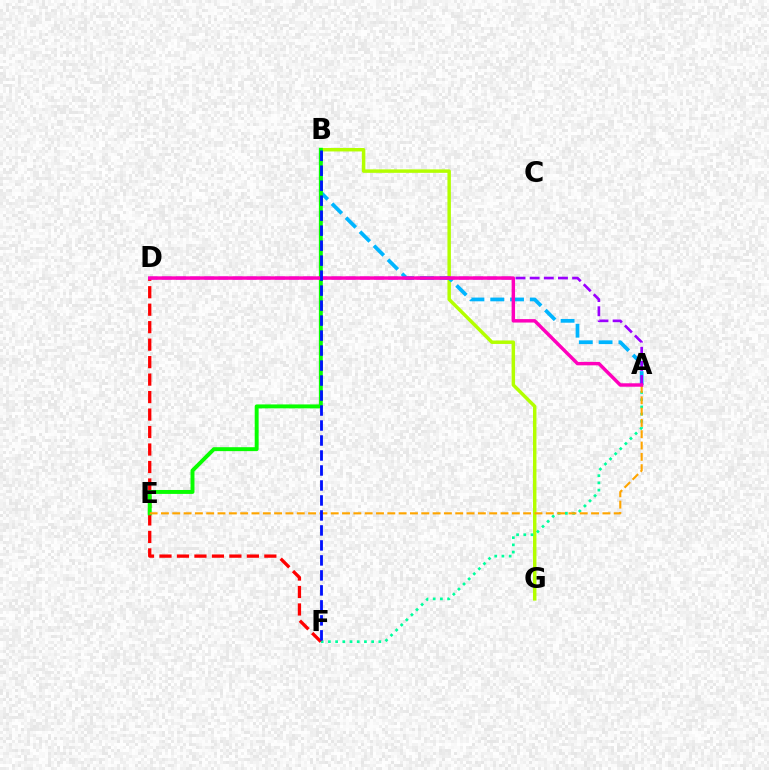{('B', 'G'): [{'color': '#b3ff00', 'line_style': 'solid', 'thickness': 2.49}], ('A', 'B'): [{'color': '#00b5ff', 'line_style': 'dashed', 'thickness': 2.69}], ('A', 'F'): [{'color': '#00ff9d', 'line_style': 'dotted', 'thickness': 1.96}], ('D', 'F'): [{'color': '#ff0000', 'line_style': 'dashed', 'thickness': 2.37}], ('A', 'D'): [{'color': '#9b00ff', 'line_style': 'dashed', 'thickness': 1.92}, {'color': '#ff00bd', 'line_style': 'solid', 'thickness': 2.48}], ('B', 'E'): [{'color': '#08ff00', 'line_style': 'solid', 'thickness': 2.83}], ('A', 'E'): [{'color': '#ffa500', 'line_style': 'dashed', 'thickness': 1.54}], ('B', 'F'): [{'color': '#0010ff', 'line_style': 'dashed', 'thickness': 2.04}]}